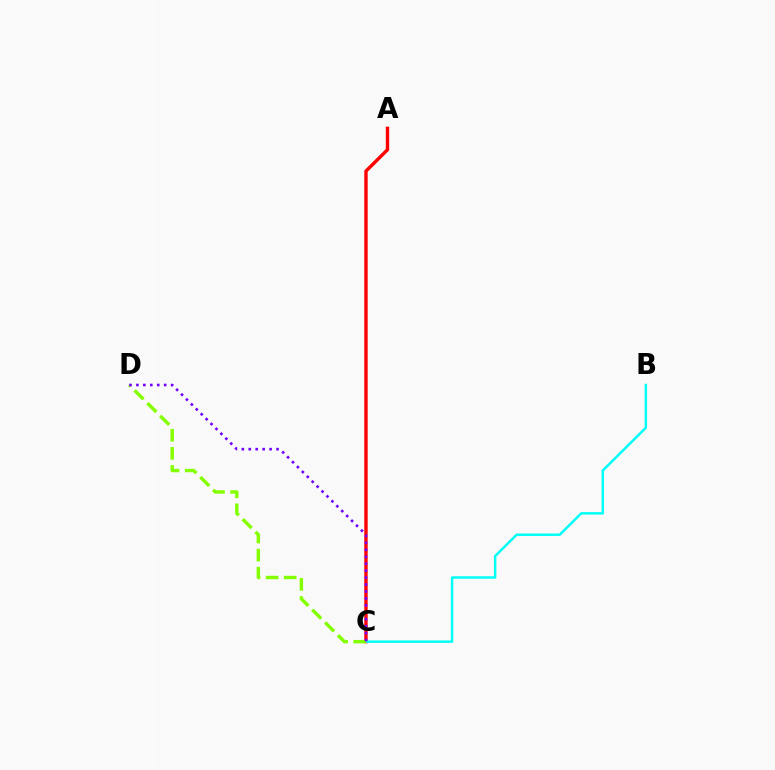{('A', 'C'): [{'color': '#ff0000', 'line_style': 'solid', 'thickness': 2.43}], ('B', 'C'): [{'color': '#00fff6', 'line_style': 'solid', 'thickness': 1.78}], ('C', 'D'): [{'color': '#84ff00', 'line_style': 'dashed', 'thickness': 2.46}, {'color': '#7200ff', 'line_style': 'dotted', 'thickness': 1.89}]}